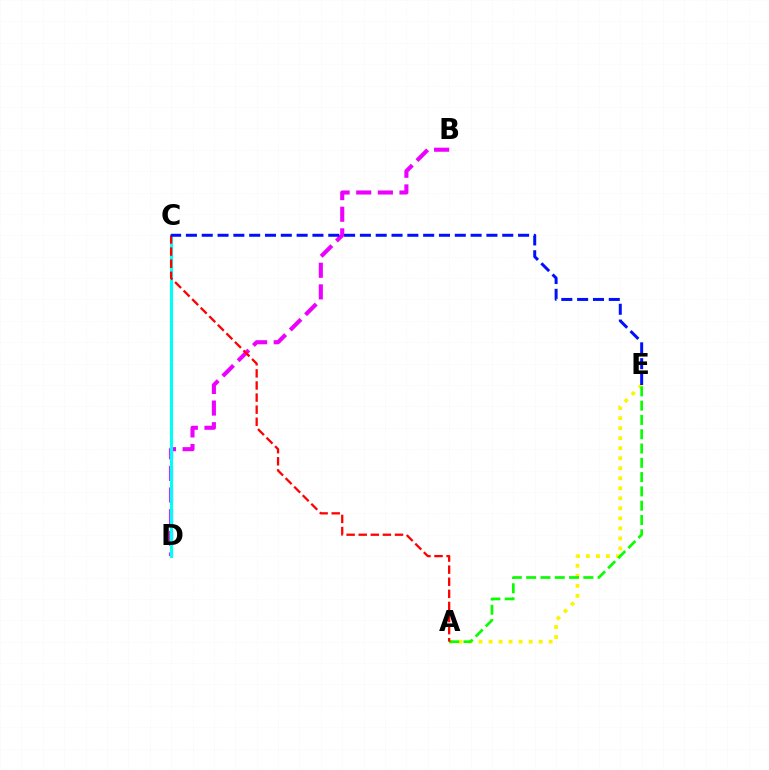{('B', 'D'): [{'color': '#ee00ff', 'line_style': 'dashed', 'thickness': 2.94}], ('C', 'D'): [{'color': '#00fff6', 'line_style': 'solid', 'thickness': 2.22}], ('A', 'E'): [{'color': '#fcf500', 'line_style': 'dotted', 'thickness': 2.72}, {'color': '#08ff00', 'line_style': 'dashed', 'thickness': 1.94}], ('A', 'C'): [{'color': '#ff0000', 'line_style': 'dashed', 'thickness': 1.64}], ('C', 'E'): [{'color': '#0010ff', 'line_style': 'dashed', 'thickness': 2.15}]}